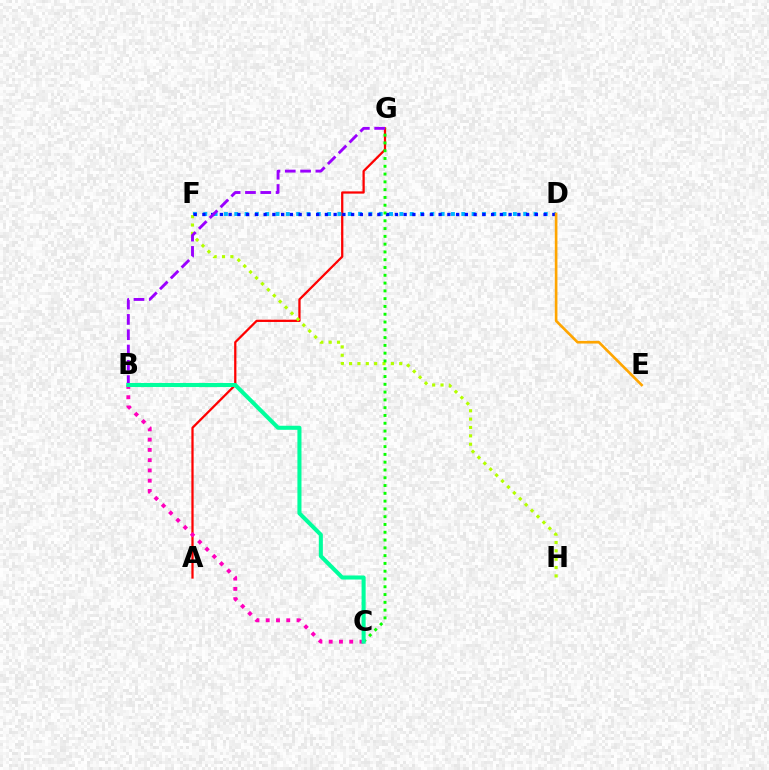{('A', 'G'): [{'color': '#ff0000', 'line_style': 'solid', 'thickness': 1.63}], ('D', 'F'): [{'color': '#00b5ff', 'line_style': 'dotted', 'thickness': 2.8}, {'color': '#0010ff', 'line_style': 'dotted', 'thickness': 2.38}], ('F', 'H'): [{'color': '#b3ff00', 'line_style': 'dotted', 'thickness': 2.27}], ('C', 'G'): [{'color': '#08ff00', 'line_style': 'dotted', 'thickness': 2.12}], ('B', 'G'): [{'color': '#9b00ff', 'line_style': 'dashed', 'thickness': 2.08}], ('B', 'C'): [{'color': '#ff00bd', 'line_style': 'dotted', 'thickness': 2.79}, {'color': '#00ff9d', 'line_style': 'solid', 'thickness': 2.92}], ('D', 'E'): [{'color': '#ffa500', 'line_style': 'solid', 'thickness': 1.9}]}